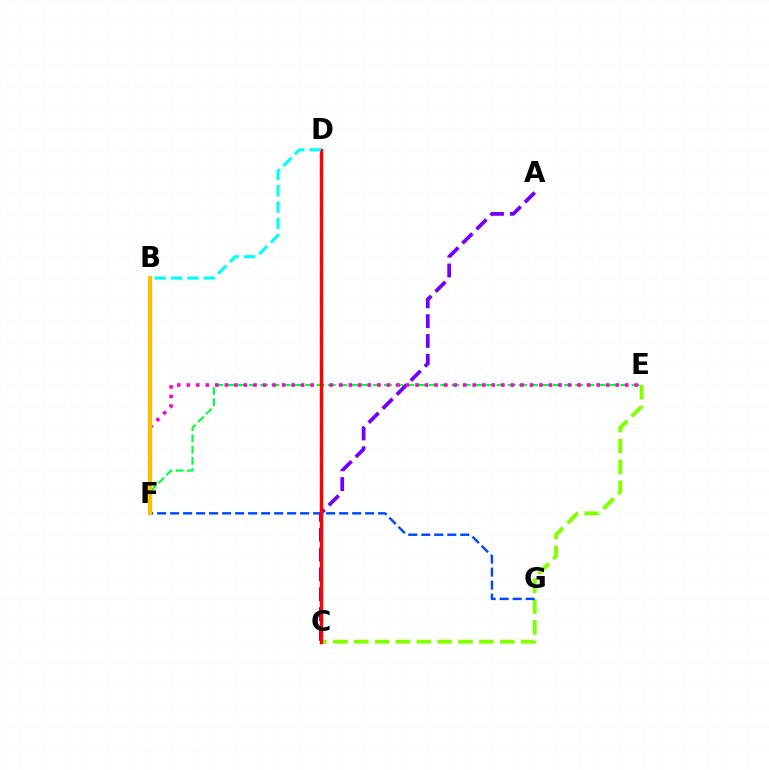{('E', 'F'): [{'color': '#00ff39', 'line_style': 'dashed', 'thickness': 1.53}, {'color': '#ff00cf', 'line_style': 'dotted', 'thickness': 2.59}], ('A', 'C'): [{'color': '#7200ff', 'line_style': 'dashed', 'thickness': 2.7}], ('C', 'E'): [{'color': '#84ff00', 'line_style': 'dashed', 'thickness': 2.83}], ('F', 'G'): [{'color': '#004bff', 'line_style': 'dashed', 'thickness': 1.77}], ('C', 'D'): [{'color': '#ff0000', 'line_style': 'solid', 'thickness': 2.46}], ('B', 'F'): [{'color': '#ffbd00', 'line_style': 'solid', 'thickness': 3.0}], ('B', 'D'): [{'color': '#00fff6', 'line_style': 'dashed', 'thickness': 2.22}]}